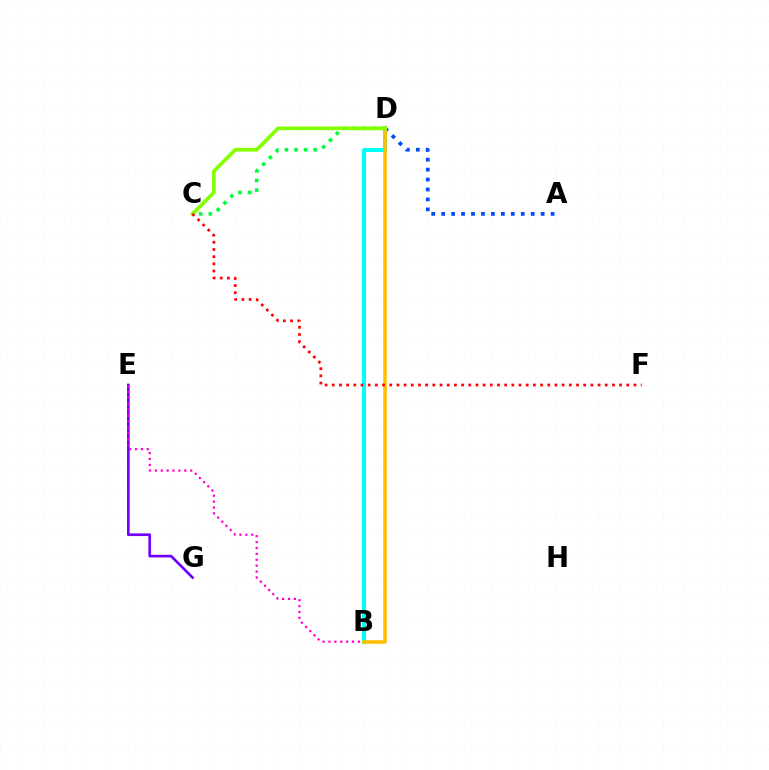{('E', 'G'): [{'color': '#7200ff', 'line_style': 'solid', 'thickness': 1.92}], ('A', 'D'): [{'color': '#004bff', 'line_style': 'dotted', 'thickness': 2.7}], ('C', 'D'): [{'color': '#00ff39', 'line_style': 'dotted', 'thickness': 2.61}, {'color': '#84ff00', 'line_style': 'solid', 'thickness': 2.65}], ('B', 'D'): [{'color': '#00fff6', 'line_style': 'solid', 'thickness': 2.89}, {'color': '#ffbd00', 'line_style': 'solid', 'thickness': 2.57}], ('B', 'E'): [{'color': '#ff00cf', 'line_style': 'dotted', 'thickness': 1.6}], ('C', 'F'): [{'color': '#ff0000', 'line_style': 'dotted', 'thickness': 1.95}]}